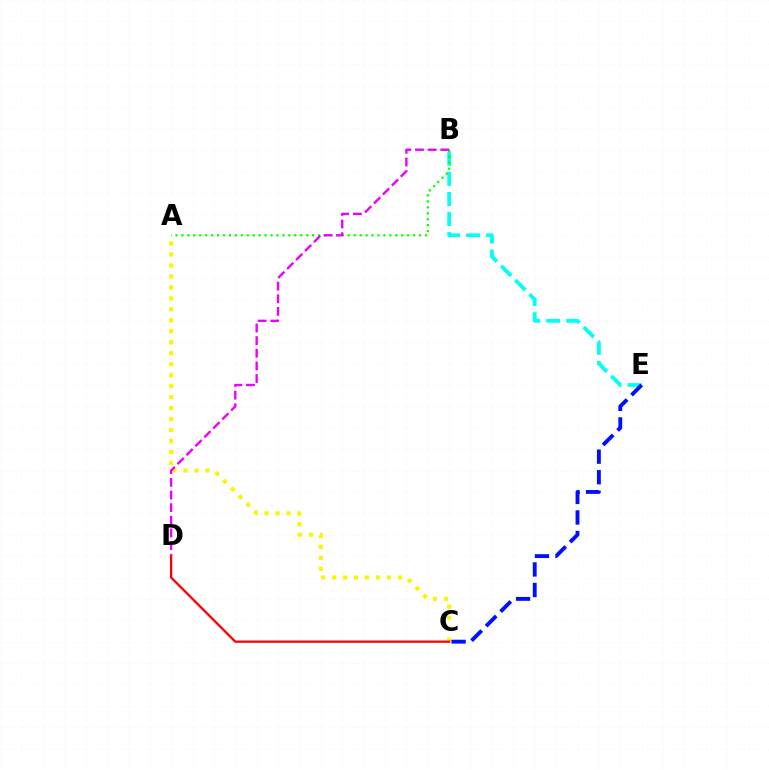{('A', 'C'): [{'color': '#fcf500', 'line_style': 'dotted', 'thickness': 2.98}], ('B', 'E'): [{'color': '#00fff6', 'line_style': 'dashed', 'thickness': 2.73}], ('A', 'B'): [{'color': '#08ff00', 'line_style': 'dotted', 'thickness': 1.61}], ('C', 'D'): [{'color': '#ff0000', 'line_style': 'solid', 'thickness': 1.64}], ('C', 'E'): [{'color': '#0010ff', 'line_style': 'dashed', 'thickness': 2.79}], ('B', 'D'): [{'color': '#ee00ff', 'line_style': 'dashed', 'thickness': 1.72}]}